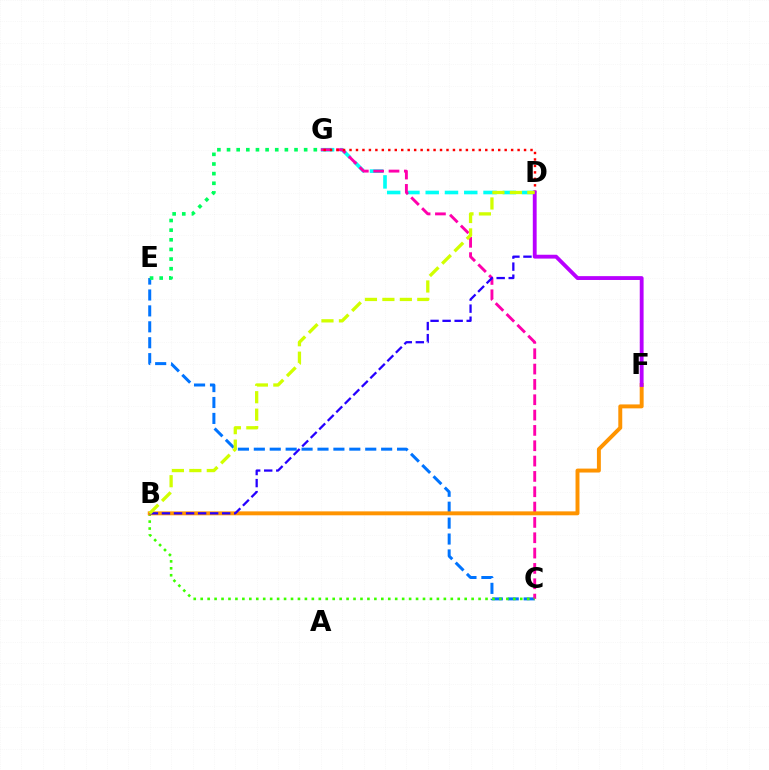{('C', 'E'): [{'color': '#0074ff', 'line_style': 'dashed', 'thickness': 2.16}], ('D', 'G'): [{'color': '#00fff6', 'line_style': 'dashed', 'thickness': 2.62}, {'color': '#ff0000', 'line_style': 'dotted', 'thickness': 1.76}], ('C', 'G'): [{'color': '#ff00ac', 'line_style': 'dashed', 'thickness': 2.08}], ('B', 'C'): [{'color': '#3dff00', 'line_style': 'dotted', 'thickness': 1.89}], ('B', 'F'): [{'color': '#ff9400', 'line_style': 'solid', 'thickness': 2.83}], ('B', 'D'): [{'color': '#2500ff', 'line_style': 'dashed', 'thickness': 1.64}, {'color': '#d1ff00', 'line_style': 'dashed', 'thickness': 2.37}], ('D', 'F'): [{'color': '#b900ff', 'line_style': 'solid', 'thickness': 2.77}], ('E', 'G'): [{'color': '#00ff5c', 'line_style': 'dotted', 'thickness': 2.62}]}